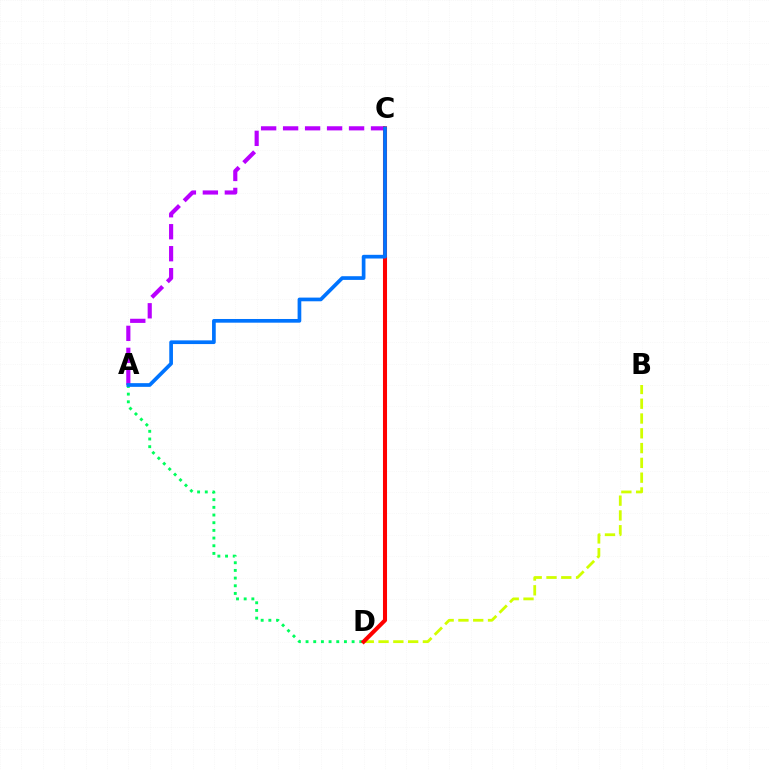{('A', 'D'): [{'color': '#00ff5c', 'line_style': 'dotted', 'thickness': 2.09}], ('B', 'D'): [{'color': '#d1ff00', 'line_style': 'dashed', 'thickness': 2.01}], ('A', 'C'): [{'color': '#b900ff', 'line_style': 'dashed', 'thickness': 2.99}, {'color': '#0074ff', 'line_style': 'solid', 'thickness': 2.66}], ('C', 'D'): [{'color': '#ff0000', 'line_style': 'solid', 'thickness': 2.92}]}